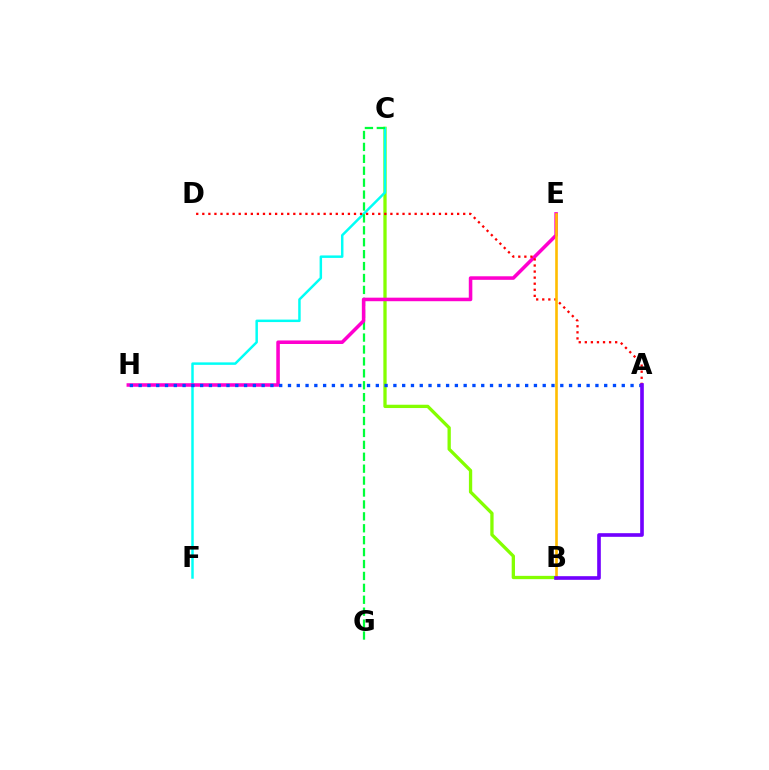{('B', 'C'): [{'color': '#84ff00', 'line_style': 'solid', 'thickness': 2.38}], ('C', 'F'): [{'color': '#00fff6', 'line_style': 'solid', 'thickness': 1.79}], ('C', 'G'): [{'color': '#00ff39', 'line_style': 'dashed', 'thickness': 1.62}], ('E', 'H'): [{'color': '#ff00cf', 'line_style': 'solid', 'thickness': 2.55}], ('A', 'H'): [{'color': '#004bff', 'line_style': 'dotted', 'thickness': 2.39}], ('A', 'D'): [{'color': '#ff0000', 'line_style': 'dotted', 'thickness': 1.65}], ('B', 'E'): [{'color': '#ffbd00', 'line_style': 'solid', 'thickness': 1.89}], ('A', 'B'): [{'color': '#7200ff', 'line_style': 'solid', 'thickness': 2.62}]}